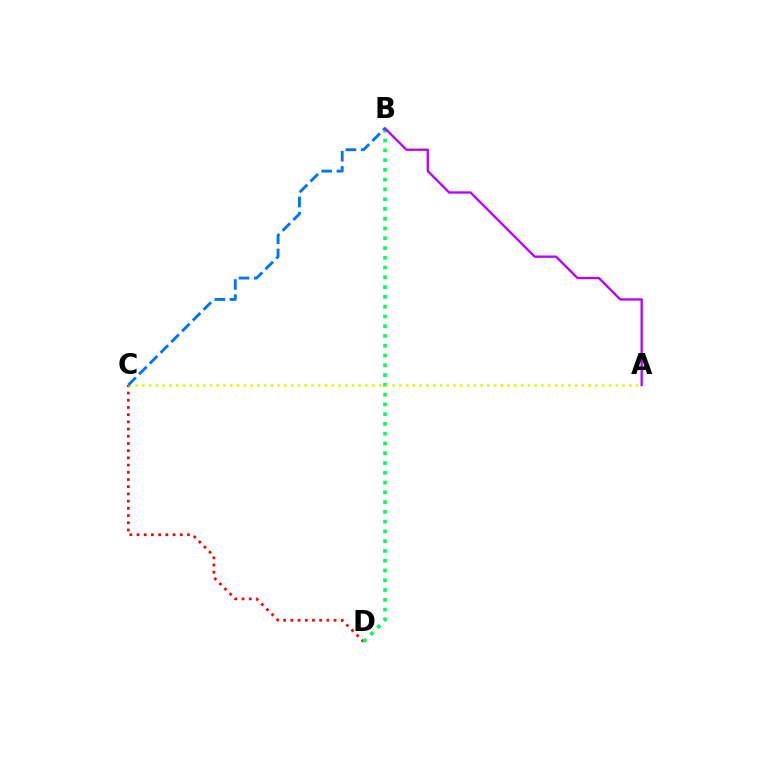{('C', 'D'): [{'color': '#ff0000', 'line_style': 'dotted', 'thickness': 1.96}], ('B', 'D'): [{'color': '#00ff5c', 'line_style': 'dotted', 'thickness': 2.66}], ('A', 'B'): [{'color': '#b900ff', 'line_style': 'solid', 'thickness': 1.68}], ('A', 'C'): [{'color': '#d1ff00', 'line_style': 'dotted', 'thickness': 1.84}], ('B', 'C'): [{'color': '#0074ff', 'line_style': 'dashed', 'thickness': 2.07}]}